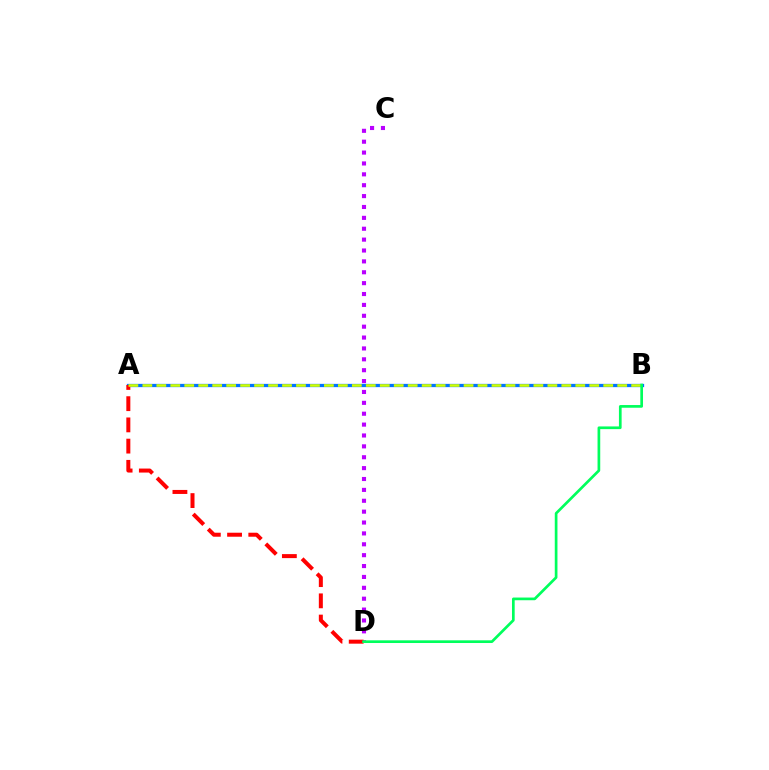{('C', 'D'): [{'color': '#b900ff', 'line_style': 'dotted', 'thickness': 2.96}], ('A', 'B'): [{'color': '#0074ff', 'line_style': 'solid', 'thickness': 2.35}, {'color': '#d1ff00', 'line_style': 'dashed', 'thickness': 1.9}], ('A', 'D'): [{'color': '#ff0000', 'line_style': 'dashed', 'thickness': 2.88}], ('B', 'D'): [{'color': '#00ff5c', 'line_style': 'solid', 'thickness': 1.94}]}